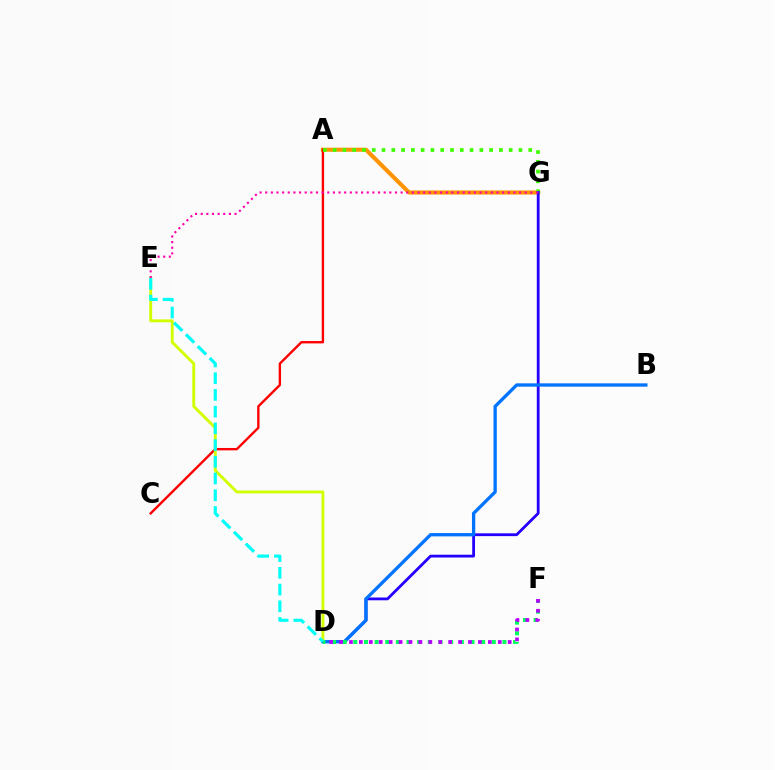{('A', 'G'): [{'color': '#ff9400', 'line_style': 'solid', 'thickness': 2.94}, {'color': '#3dff00', 'line_style': 'dotted', 'thickness': 2.66}], ('A', 'C'): [{'color': '#ff0000', 'line_style': 'solid', 'thickness': 1.71}], ('D', 'G'): [{'color': '#2500ff', 'line_style': 'solid', 'thickness': 2.02}], ('D', 'E'): [{'color': '#d1ff00', 'line_style': 'solid', 'thickness': 2.08}, {'color': '#00fff6', 'line_style': 'dashed', 'thickness': 2.27}], ('E', 'G'): [{'color': '#ff00ac', 'line_style': 'dotted', 'thickness': 1.53}], ('B', 'D'): [{'color': '#0074ff', 'line_style': 'solid', 'thickness': 2.39}], ('D', 'F'): [{'color': '#00ff5c', 'line_style': 'dotted', 'thickness': 2.89}, {'color': '#b900ff', 'line_style': 'dotted', 'thickness': 2.7}]}